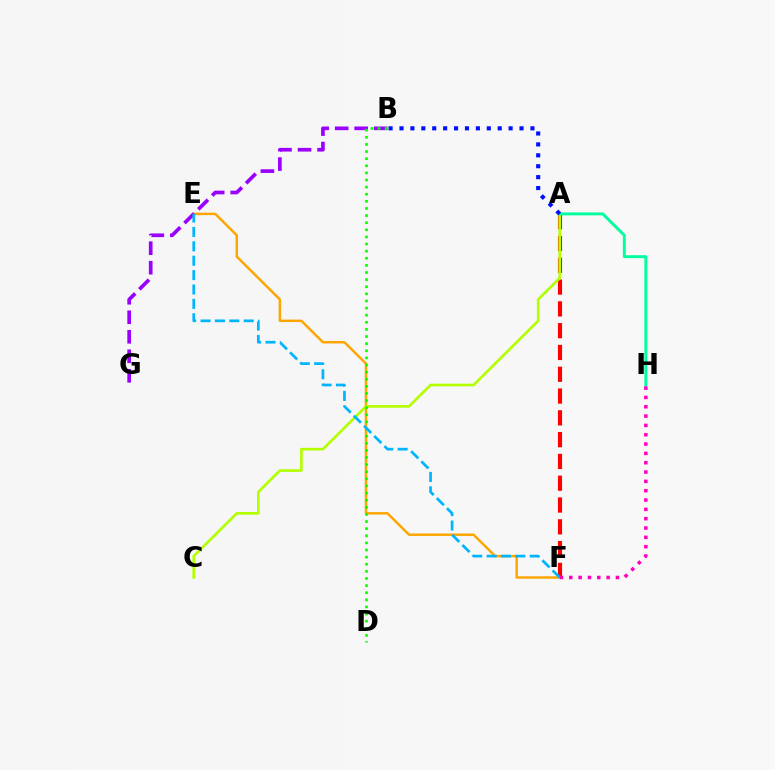{('A', 'F'): [{'color': '#ff0000', 'line_style': 'dashed', 'thickness': 2.96}], ('E', 'F'): [{'color': '#ffa500', 'line_style': 'solid', 'thickness': 1.77}, {'color': '#00b5ff', 'line_style': 'dashed', 'thickness': 1.95}], ('B', 'G'): [{'color': '#9b00ff', 'line_style': 'dashed', 'thickness': 2.65}], ('A', 'C'): [{'color': '#b3ff00', 'line_style': 'solid', 'thickness': 1.91}], ('A', 'H'): [{'color': '#00ff9d', 'line_style': 'solid', 'thickness': 2.12}], ('A', 'B'): [{'color': '#0010ff', 'line_style': 'dotted', 'thickness': 2.96}], ('B', 'D'): [{'color': '#08ff00', 'line_style': 'dotted', 'thickness': 1.93}], ('F', 'H'): [{'color': '#ff00bd', 'line_style': 'dotted', 'thickness': 2.53}]}